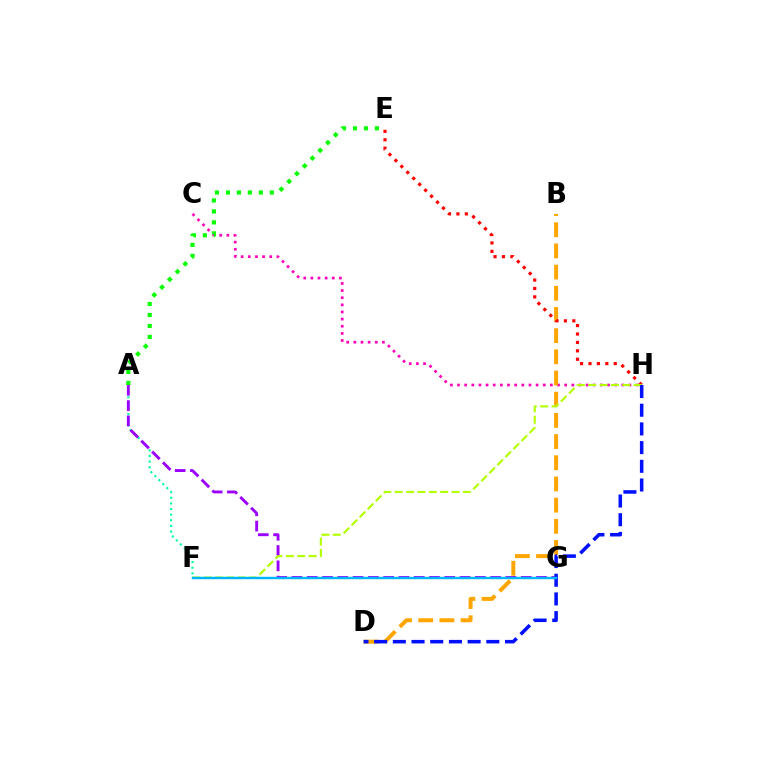{('A', 'F'): [{'color': '#00ff9d', 'line_style': 'dotted', 'thickness': 1.53}], ('A', 'G'): [{'color': '#9b00ff', 'line_style': 'dashed', 'thickness': 2.08}], ('C', 'H'): [{'color': '#ff00bd', 'line_style': 'dotted', 'thickness': 1.94}], ('B', 'D'): [{'color': '#ffa500', 'line_style': 'dashed', 'thickness': 2.88}], ('E', 'H'): [{'color': '#ff0000', 'line_style': 'dotted', 'thickness': 2.29}], ('F', 'H'): [{'color': '#b3ff00', 'line_style': 'dashed', 'thickness': 1.55}], ('D', 'H'): [{'color': '#0010ff', 'line_style': 'dashed', 'thickness': 2.54}], ('F', 'G'): [{'color': '#00b5ff', 'line_style': 'solid', 'thickness': 1.74}], ('A', 'E'): [{'color': '#08ff00', 'line_style': 'dotted', 'thickness': 2.98}]}